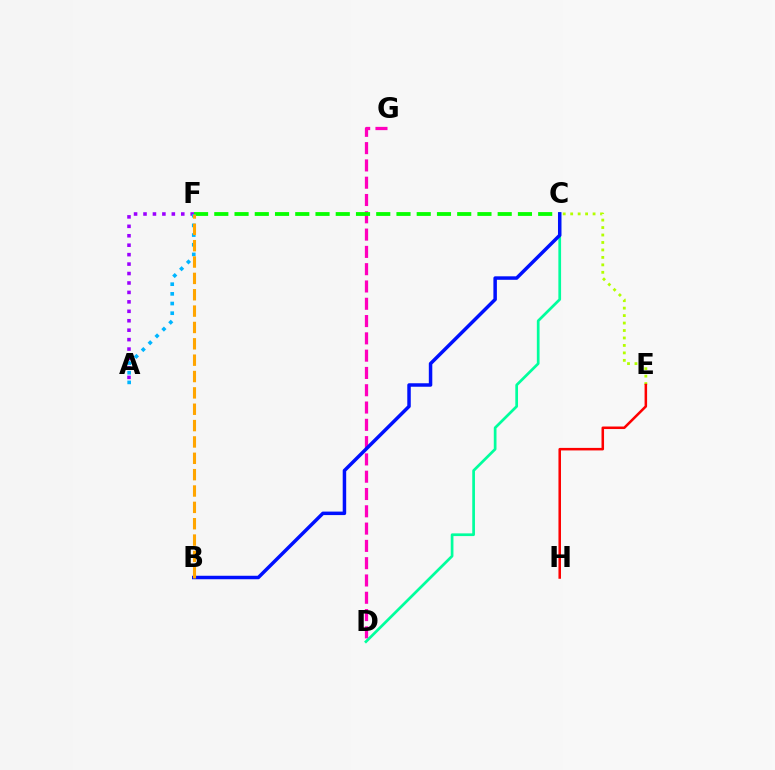{('D', 'G'): [{'color': '#ff00bd', 'line_style': 'dashed', 'thickness': 2.35}], ('C', 'F'): [{'color': '#08ff00', 'line_style': 'dashed', 'thickness': 2.75}], ('C', 'D'): [{'color': '#00ff9d', 'line_style': 'solid', 'thickness': 1.95}], ('A', 'F'): [{'color': '#9b00ff', 'line_style': 'dotted', 'thickness': 2.57}, {'color': '#00b5ff', 'line_style': 'dotted', 'thickness': 2.63}], ('B', 'C'): [{'color': '#0010ff', 'line_style': 'solid', 'thickness': 2.51}], ('C', 'E'): [{'color': '#b3ff00', 'line_style': 'dotted', 'thickness': 2.03}], ('B', 'F'): [{'color': '#ffa500', 'line_style': 'dashed', 'thickness': 2.22}], ('E', 'H'): [{'color': '#ff0000', 'line_style': 'solid', 'thickness': 1.82}]}